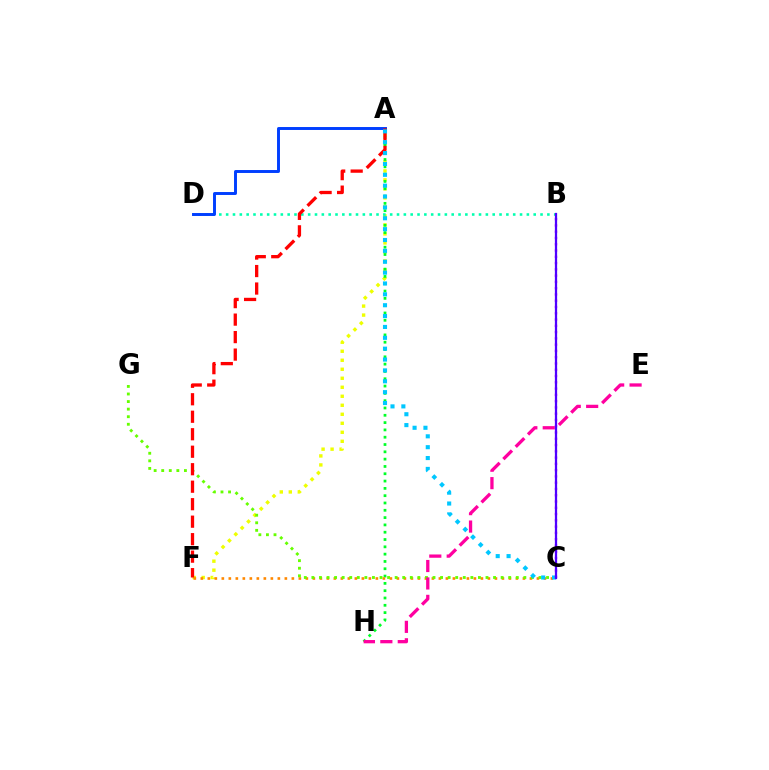{('A', 'F'): [{'color': '#eeff00', 'line_style': 'dotted', 'thickness': 2.45}, {'color': '#ff0000', 'line_style': 'dashed', 'thickness': 2.38}], ('A', 'H'): [{'color': '#00ff27', 'line_style': 'dotted', 'thickness': 1.99}], ('B', 'D'): [{'color': '#00ffaf', 'line_style': 'dotted', 'thickness': 1.86}], ('C', 'F'): [{'color': '#ff8800', 'line_style': 'dotted', 'thickness': 1.9}], ('A', 'D'): [{'color': '#003fff', 'line_style': 'solid', 'thickness': 2.12}], ('C', 'G'): [{'color': '#66ff00', 'line_style': 'dotted', 'thickness': 2.06}], ('A', 'C'): [{'color': '#00c7ff', 'line_style': 'dotted', 'thickness': 2.95}], ('B', 'C'): [{'color': '#d600ff', 'line_style': 'dotted', 'thickness': 1.7}, {'color': '#4f00ff', 'line_style': 'solid', 'thickness': 1.62}], ('E', 'H'): [{'color': '#ff00a0', 'line_style': 'dashed', 'thickness': 2.37}]}